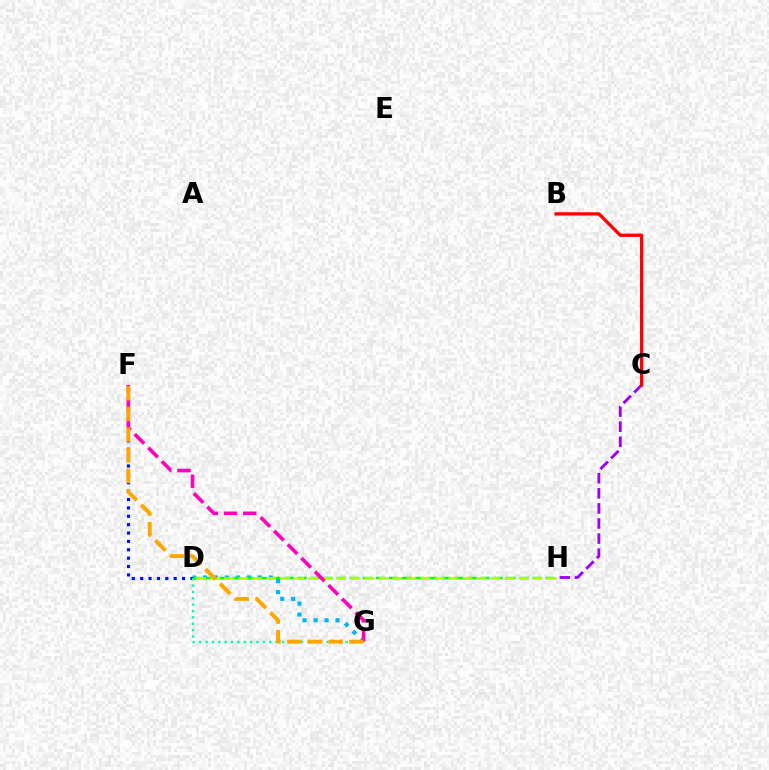{('D', 'G'): [{'color': '#00b5ff', 'line_style': 'dotted', 'thickness': 2.98}, {'color': '#00ff9d', 'line_style': 'dotted', 'thickness': 1.73}], ('C', 'H'): [{'color': '#9b00ff', 'line_style': 'dashed', 'thickness': 2.05}], ('D', 'F'): [{'color': '#0010ff', 'line_style': 'dotted', 'thickness': 2.28}], ('D', 'H'): [{'color': '#08ff00', 'line_style': 'dashed', 'thickness': 1.77}, {'color': '#b3ff00', 'line_style': 'dashed', 'thickness': 1.9}], ('F', 'G'): [{'color': '#ff00bd', 'line_style': 'dashed', 'thickness': 2.61}, {'color': '#ffa500', 'line_style': 'dashed', 'thickness': 2.81}], ('B', 'C'): [{'color': '#ff0000', 'line_style': 'solid', 'thickness': 2.37}]}